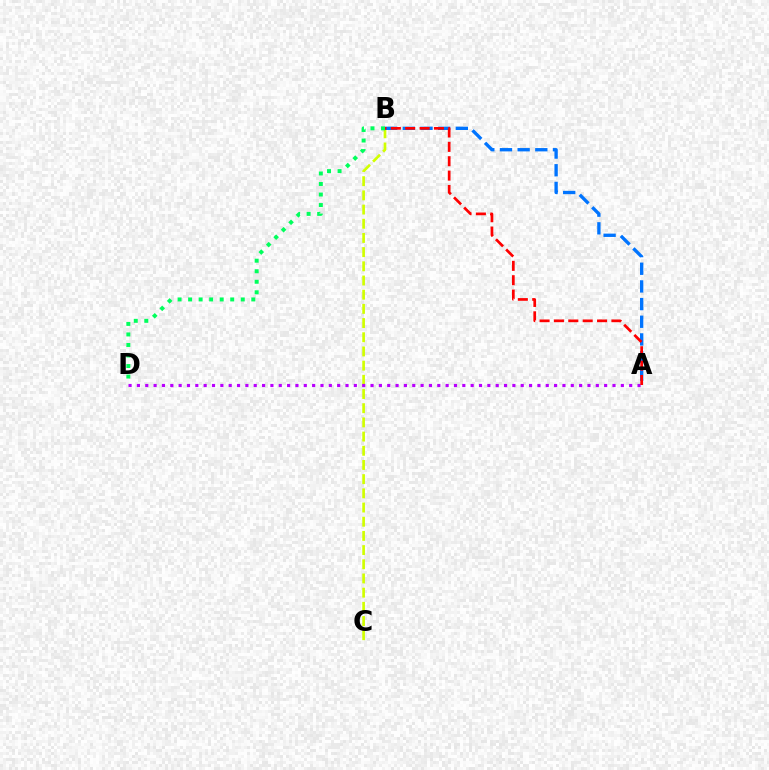{('B', 'C'): [{'color': '#d1ff00', 'line_style': 'dashed', 'thickness': 1.93}], ('A', 'B'): [{'color': '#0074ff', 'line_style': 'dashed', 'thickness': 2.4}, {'color': '#ff0000', 'line_style': 'dashed', 'thickness': 1.95}], ('A', 'D'): [{'color': '#b900ff', 'line_style': 'dotted', 'thickness': 2.27}], ('B', 'D'): [{'color': '#00ff5c', 'line_style': 'dotted', 'thickness': 2.86}]}